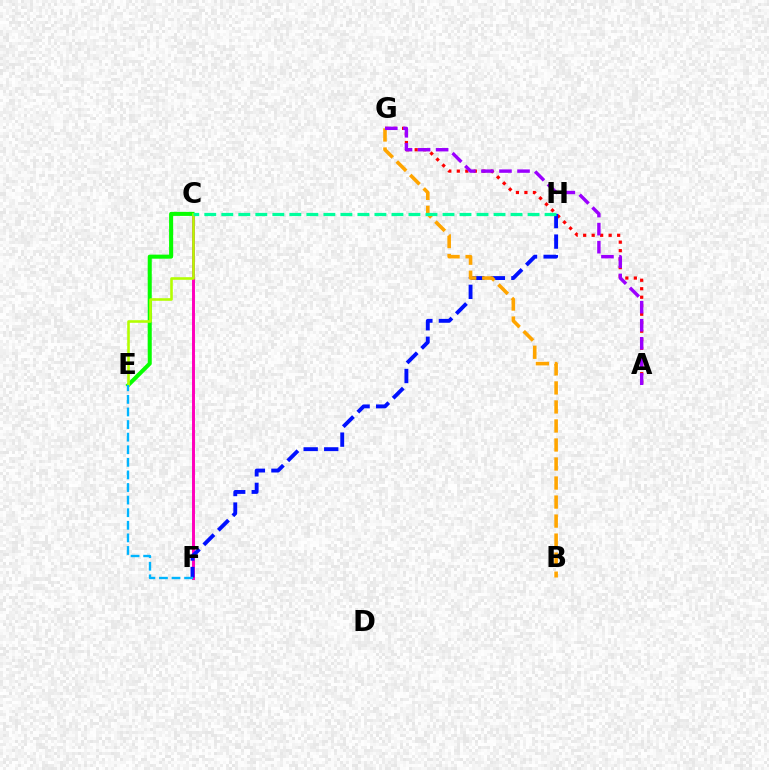{('A', 'G'): [{'color': '#ff0000', 'line_style': 'dotted', 'thickness': 2.31}, {'color': '#9b00ff', 'line_style': 'dashed', 'thickness': 2.45}], ('C', 'F'): [{'color': '#ff00bd', 'line_style': 'solid', 'thickness': 2.13}], ('F', 'H'): [{'color': '#0010ff', 'line_style': 'dashed', 'thickness': 2.79}], ('B', 'G'): [{'color': '#ffa500', 'line_style': 'dashed', 'thickness': 2.58}], ('C', 'E'): [{'color': '#08ff00', 'line_style': 'solid', 'thickness': 2.92}, {'color': '#b3ff00', 'line_style': 'solid', 'thickness': 1.87}], ('E', 'F'): [{'color': '#00b5ff', 'line_style': 'dashed', 'thickness': 1.71}], ('C', 'H'): [{'color': '#00ff9d', 'line_style': 'dashed', 'thickness': 2.31}]}